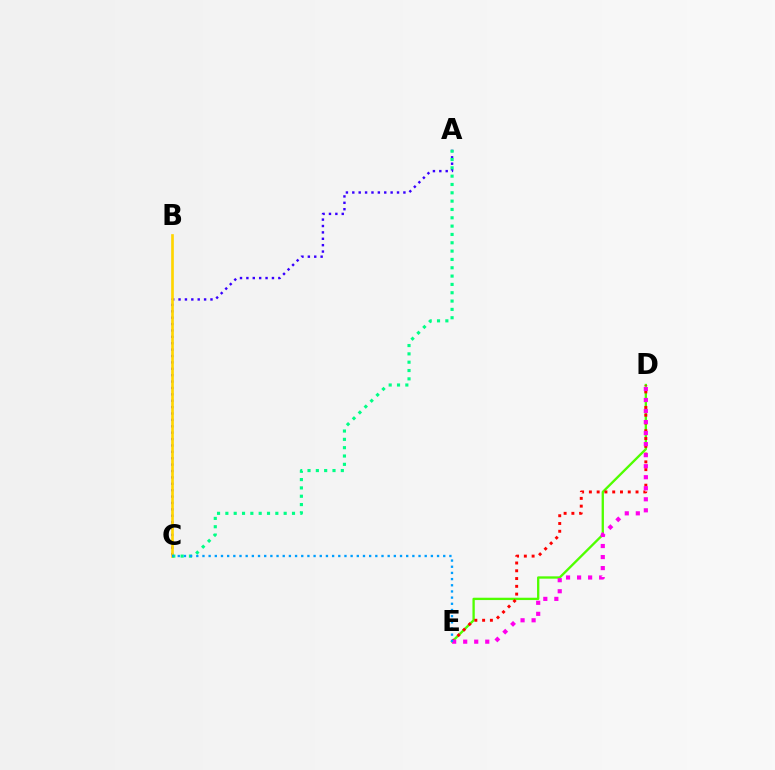{('D', 'E'): [{'color': '#4fff00', 'line_style': 'solid', 'thickness': 1.67}, {'color': '#ff0000', 'line_style': 'dotted', 'thickness': 2.11}, {'color': '#ff00ed', 'line_style': 'dotted', 'thickness': 3.0}], ('A', 'C'): [{'color': '#3700ff', 'line_style': 'dotted', 'thickness': 1.74}, {'color': '#00ff86', 'line_style': 'dotted', 'thickness': 2.26}], ('B', 'C'): [{'color': '#ffd500', 'line_style': 'solid', 'thickness': 1.92}], ('C', 'E'): [{'color': '#009eff', 'line_style': 'dotted', 'thickness': 1.68}]}